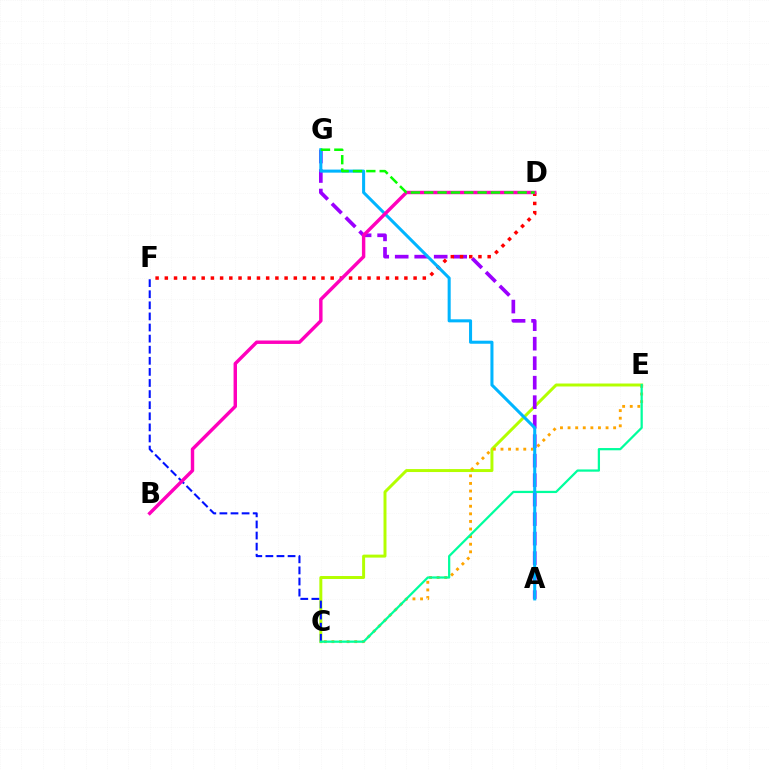{('C', 'E'): [{'color': '#b3ff00', 'line_style': 'solid', 'thickness': 2.14}, {'color': '#ffa500', 'line_style': 'dotted', 'thickness': 2.06}, {'color': '#00ff9d', 'line_style': 'solid', 'thickness': 1.62}], ('A', 'G'): [{'color': '#9b00ff', 'line_style': 'dashed', 'thickness': 2.65}, {'color': '#00b5ff', 'line_style': 'solid', 'thickness': 2.19}], ('C', 'F'): [{'color': '#0010ff', 'line_style': 'dashed', 'thickness': 1.51}], ('D', 'F'): [{'color': '#ff0000', 'line_style': 'dotted', 'thickness': 2.5}], ('B', 'D'): [{'color': '#ff00bd', 'line_style': 'solid', 'thickness': 2.47}], ('D', 'G'): [{'color': '#08ff00', 'line_style': 'dashed', 'thickness': 1.81}]}